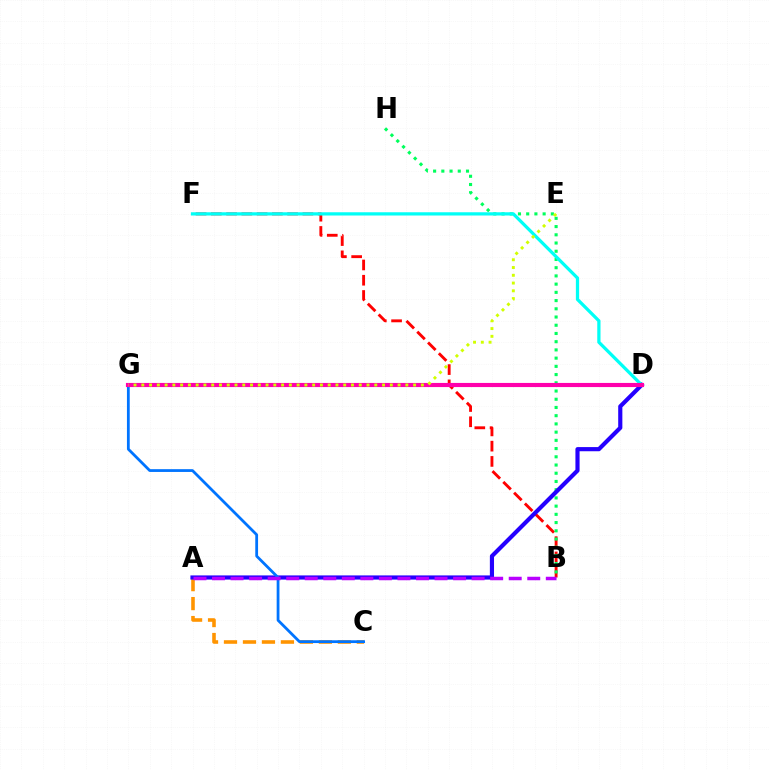{('D', 'G'): [{'color': '#3dff00', 'line_style': 'dashed', 'thickness': 1.7}, {'color': '#ff00ac', 'line_style': 'solid', 'thickness': 2.97}], ('B', 'F'): [{'color': '#ff0000', 'line_style': 'dashed', 'thickness': 2.07}], ('A', 'C'): [{'color': '#ff9400', 'line_style': 'dashed', 'thickness': 2.58}], ('B', 'H'): [{'color': '#00ff5c', 'line_style': 'dotted', 'thickness': 2.23}], ('A', 'D'): [{'color': '#2500ff', 'line_style': 'solid', 'thickness': 2.99}], ('C', 'G'): [{'color': '#0074ff', 'line_style': 'solid', 'thickness': 2.0}], ('A', 'B'): [{'color': '#b900ff', 'line_style': 'dashed', 'thickness': 2.52}], ('D', 'F'): [{'color': '#00fff6', 'line_style': 'solid', 'thickness': 2.34}], ('E', 'G'): [{'color': '#d1ff00', 'line_style': 'dotted', 'thickness': 2.11}]}